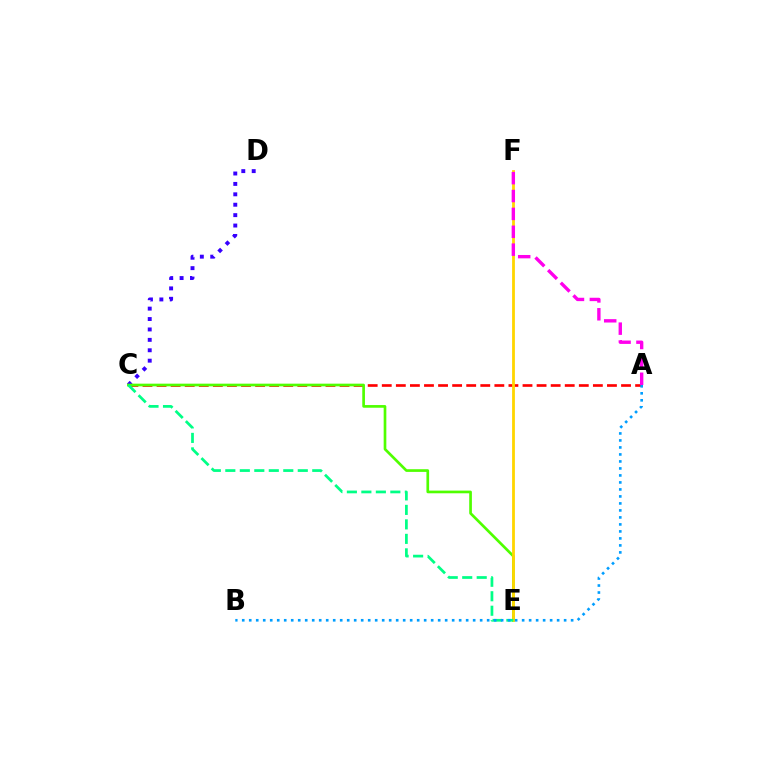{('A', 'C'): [{'color': '#ff0000', 'line_style': 'dashed', 'thickness': 1.91}], ('C', 'D'): [{'color': '#3700ff', 'line_style': 'dotted', 'thickness': 2.83}], ('C', 'E'): [{'color': '#4fff00', 'line_style': 'solid', 'thickness': 1.93}, {'color': '#00ff86', 'line_style': 'dashed', 'thickness': 1.97}], ('E', 'F'): [{'color': '#ffd500', 'line_style': 'solid', 'thickness': 2.02}], ('A', 'F'): [{'color': '#ff00ed', 'line_style': 'dashed', 'thickness': 2.43}], ('A', 'B'): [{'color': '#009eff', 'line_style': 'dotted', 'thickness': 1.9}]}